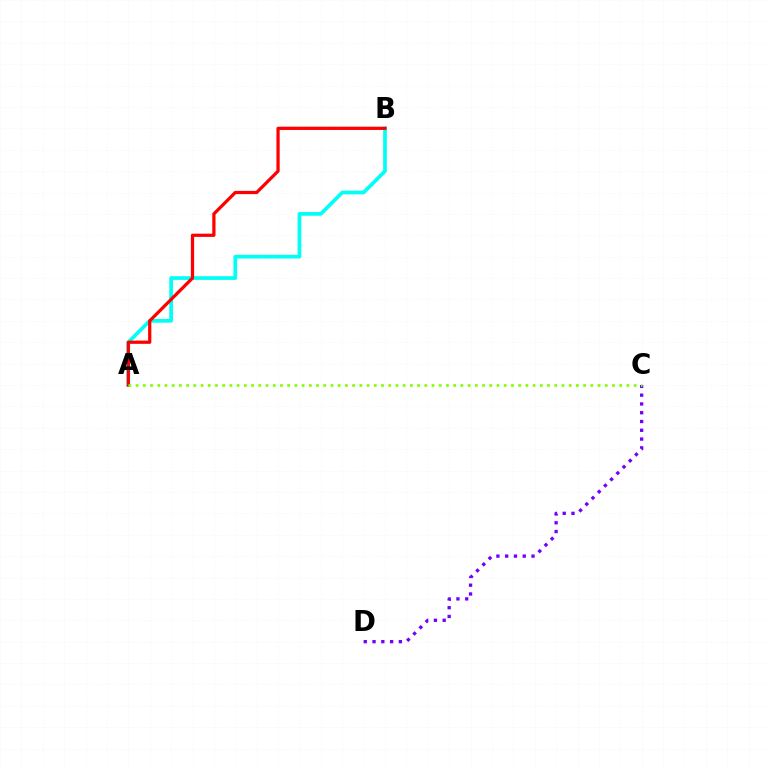{('C', 'D'): [{'color': '#7200ff', 'line_style': 'dotted', 'thickness': 2.39}], ('A', 'B'): [{'color': '#00fff6', 'line_style': 'solid', 'thickness': 2.67}, {'color': '#ff0000', 'line_style': 'solid', 'thickness': 2.33}], ('A', 'C'): [{'color': '#84ff00', 'line_style': 'dotted', 'thickness': 1.96}]}